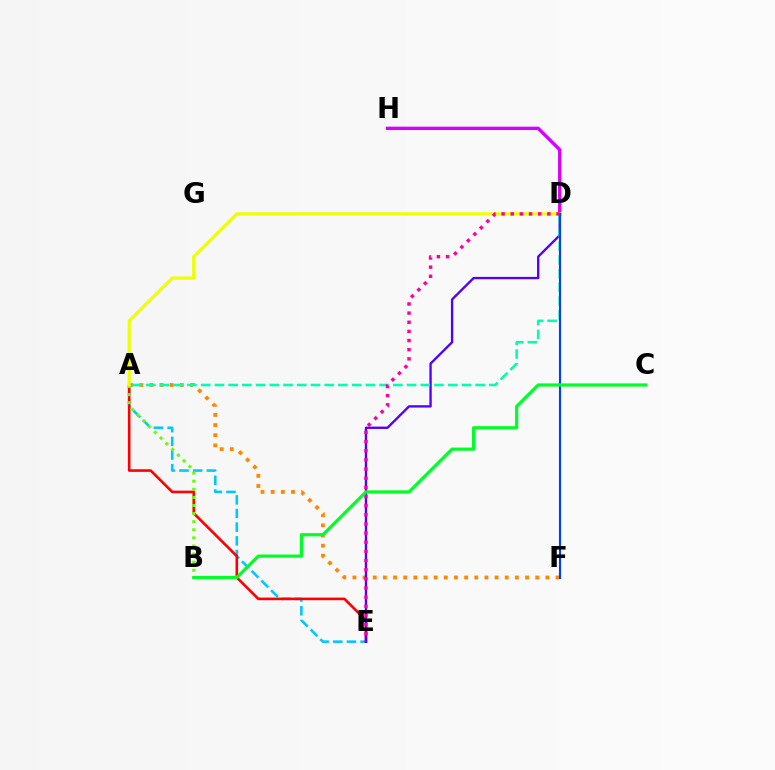{('A', 'F'): [{'color': '#ff8800', 'line_style': 'dotted', 'thickness': 2.76}], ('A', 'E'): [{'color': '#00c7ff', 'line_style': 'dashed', 'thickness': 1.86}, {'color': '#ff0000', 'line_style': 'solid', 'thickness': 1.88}], ('D', 'E'): [{'color': '#4f00ff', 'line_style': 'solid', 'thickness': 1.69}, {'color': '#ff00a0', 'line_style': 'dotted', 'thickness': 2.49}], ('A', 'D'): [{'color': '#00ffaf', 'line_style': 'dashed', 'thickness': 1.86}, {'color': '#eeff00', 'line_style': 'solid', 'thickness': 2.29}], ('D', 'H'): [{'color': '#d600ff', 'line_style': 'solid', 'thickness': 2.41}], ('A', 'B'): [{'color': '#66ff00', 'line_style': 'dotted', 'thickness': 2.2}], ('D', 'F'): [{'color': '#003fff', 'line_style': 'solid', 'thickness': 1.52}], ('B', 'C'): [{'color': '#00ff27', 'line_style': 'solid', 'thickness': 2.29}]}